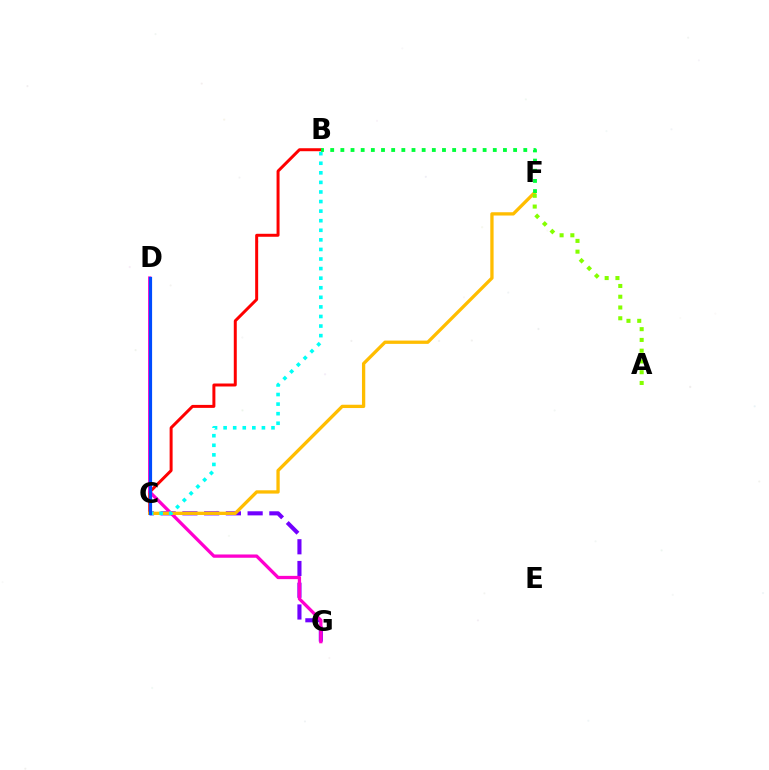{('B', 'C'): [{'color': '#ff0000', 'line_style': 'solid', 'thickness': 2.14}, {'color': '#00fff6', 'line_style': 'dotted', 'thickness': 2.6}], ('C', 'G'): [{'color': '#7200ff', 'line_style': 'dashed', 'thickness': 2.95}], ('D', 'G'): [{'color': '#ff00cf', 'line_style': 'solid', 'thickness': 2.36}], ('C', 'F'): [{'color': '#ffbd00', 'line_style': 'solid', 'thickness': 2.37}], ('A', 'F'): [{'color': '#84ff00', 'line_style': 'dotted', 'thickness': 2.92}], ('B', 'F'): [{'color': '#00ff39', 'line_style': 'dotted', 'thickness': 2.76}], ('C', 'D'): [{'color': '#004bff', 'line_style': 'solid', 'thickness': 2.29}]}